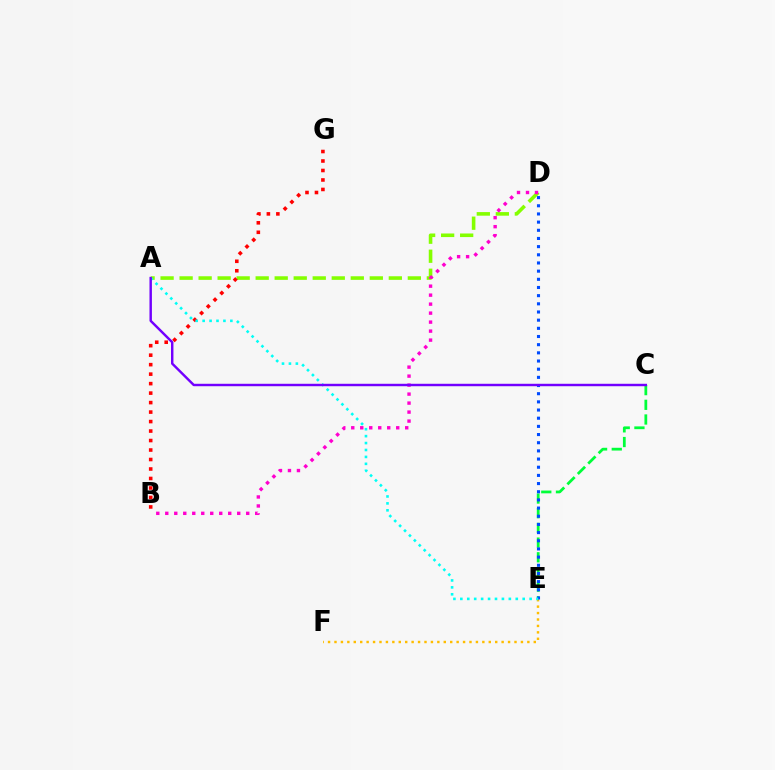{('E', 'F'): [{'color': '#ffbd00', 'line_style': 'dotted', 'thickness': 1.75}], ('C', 'E'): [{'color': '#00ff39', 'line_style': 'dashed', 'thickness': 2.0}], ('D', 'E'): [{'color': '#004bff', 'line_style': 'dotted', 'thickness': 2.22}], ('A', 'D'): [{'color': '#84ff00', 'line_style': 'dashed', 'thickness': 2.58}], ('B', 'D'): [{'color': '#ff00cf', 'line_style': 'dotted', 'thickness': 2.44}], ('B', 'G'): [{'color': '#ff0000', 'line_style': 'dotted', 'thickness': 2.58}], ('A', 'E'): [{'color': '#00fff6', 'line_style': 'dotted', 'thickness': 1.88}], ('A', 'C'): [{'color': '#7200ff', 'line_style': 'solid', 'thickness': 1.75}]}